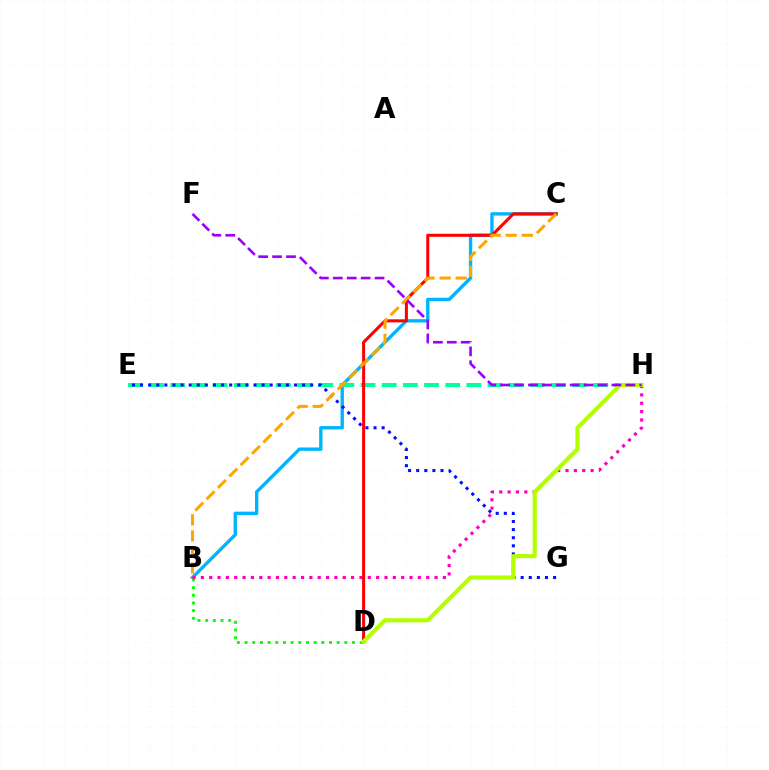{('B', 'C'): [{'color': '#00b5ff', 'line_style': 'solid', 'thickness': 2.43}, {'color': '#ffa500', 'line_style': 'dashed', 'thickness': 2.18}], ('B', 'D'): [{'color': '#08ff00', 'line_style': 'dotted', 'thickness': 2.09}], ('E', 'H'): [{'color': '#00ff9d', 'line_style': 'dashed', 'thickness': 2.87}], ('B', 'H'): [{'color': '#ff00bd', 'line_style': 'dotted', 'thickness': 2.27}], ('C', 'D'): [{'color': '#ff0000', 'line_style': 'solid', 'thickness': 2.19}], ('E', 'G'): [{'color': '#0010ff', 'line_style': 'dotted', 'thickness': 2.2}], ('D', 'H'): [{'color': '#b3ff00', 'line_style': 'solid', 'thickness': 2.98}], ('F', 'H'): [{'color': '#9b00ff', 'line_style': 'dashed', 'thickness': 1.89}]}